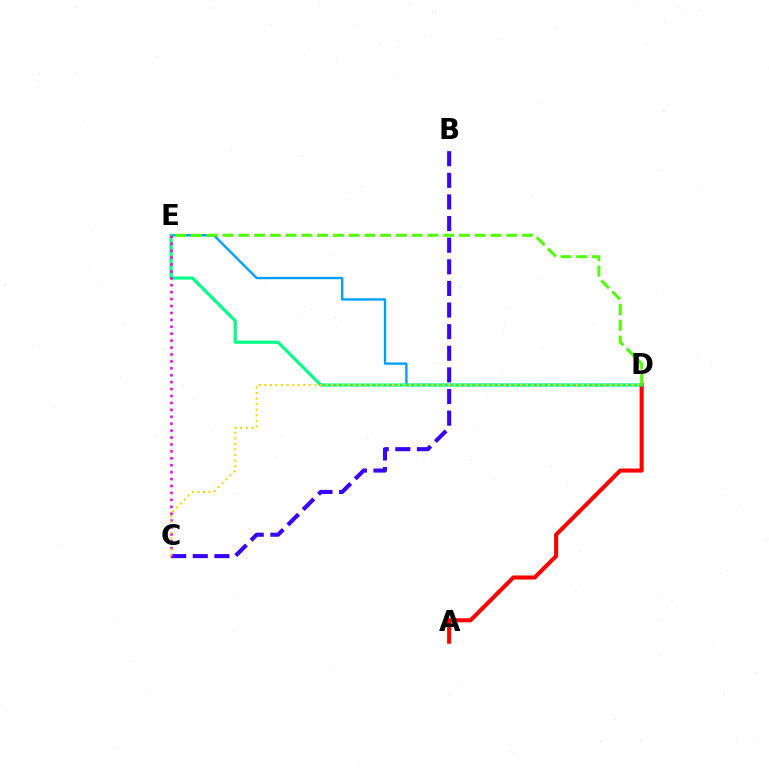{('D', 'E'): [{'color': '#009eff', 'line_style': 'solid', 'thickness': 1.7}, {'color': '#00ff86', 'line_style': 'solid', 'thickness': 2.27}, {'color': '#4fff00', 'line_style': 'dashed', 'thickness': 2.14}], ('B', 'C'): [{'color': '#3700ff', 'line_style': 'dashed', 'thickness': 2.94}], ('A', 'D'): [{'color': '#ff0000', 'line_style': 'solid', 'thickness': 2.94}], ('C', 'E'): [{'color': '#ff00ed', 'line_style': 'dotted', 'thickness': 1.88}], ('C', 'D'): [{'color': '#ffd500', 'line_style': 'dotted', 'thickness': 1.51}]}